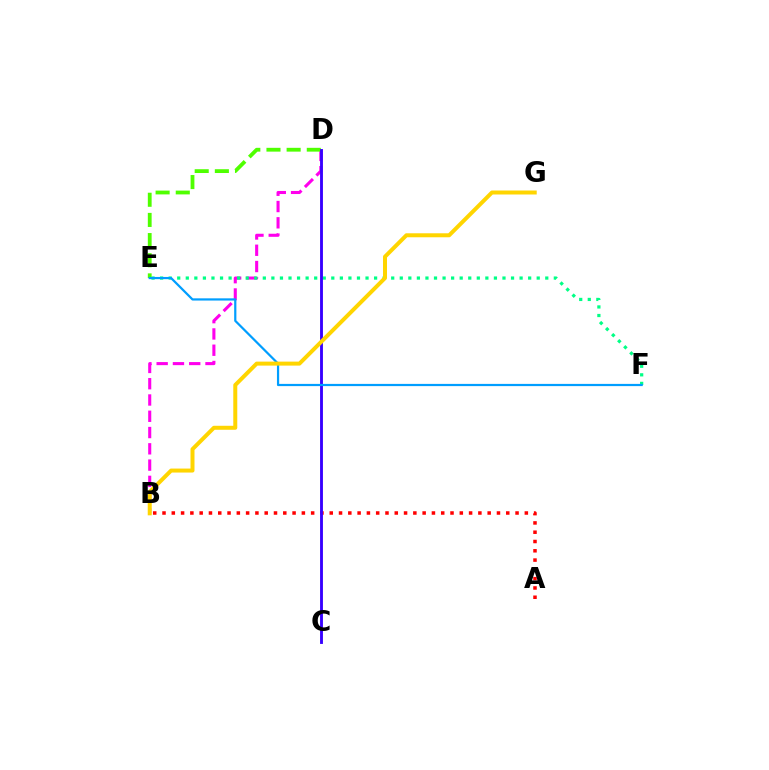{('B', 'D'): [{'color': '#ff00ed', 'line_style': 'dashed', 'thickness': 2.21}], ('A', 'B'): [{'color': '#ff0000', 'line_style': 'dotted', 'thickness': 2.52}], ('E', 'F'): [{'color': '#00ff86', 'line_style': 'dotted', 'thickness': 2.33}, {'color': '#009eff', 'line_style': 'solid', 'thickness': 1.59}], ('D', 'E'): [{'color': '#4fff00', 'line_style': 'dashed', 'thickness': 2.74}], ('C', 'D'): [{'color': '#3700ff', 'line_style': 'solid', 'thickness': 2.07}], ('B', 'G'): [{'color': '#ffd500', 'line_style': 'solid', 'thickness': 2.87}]}